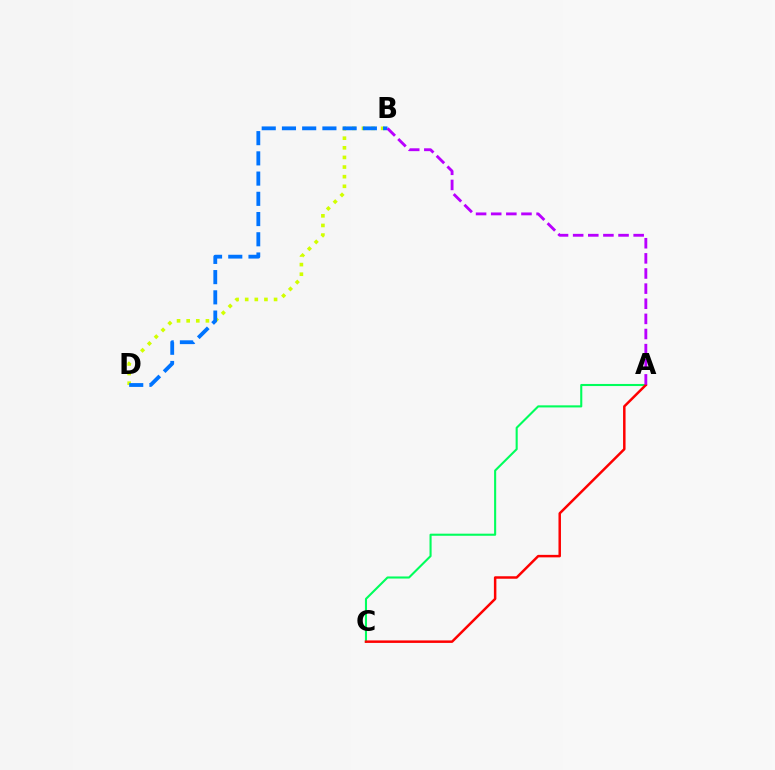{('B', 'D'): [{'color': '#d1ff00', 'line_style': 'dotted', 'thickness': 2.61}, {'color': '#0074ff', 'line_style': 'dashed', 'thickness': 2.75}], ('A', 'C'): [{'color': '#00ff5c', 'line_style': 'solid', 'thickness': 1.51}, {'color': '#ff0000', 'line_style': 'solid', 'thickness': 1.79}], ('A', 'B'): [{'color': '#b900ff', 'line_style': 'dashed', 'thickness': 2.06}]}